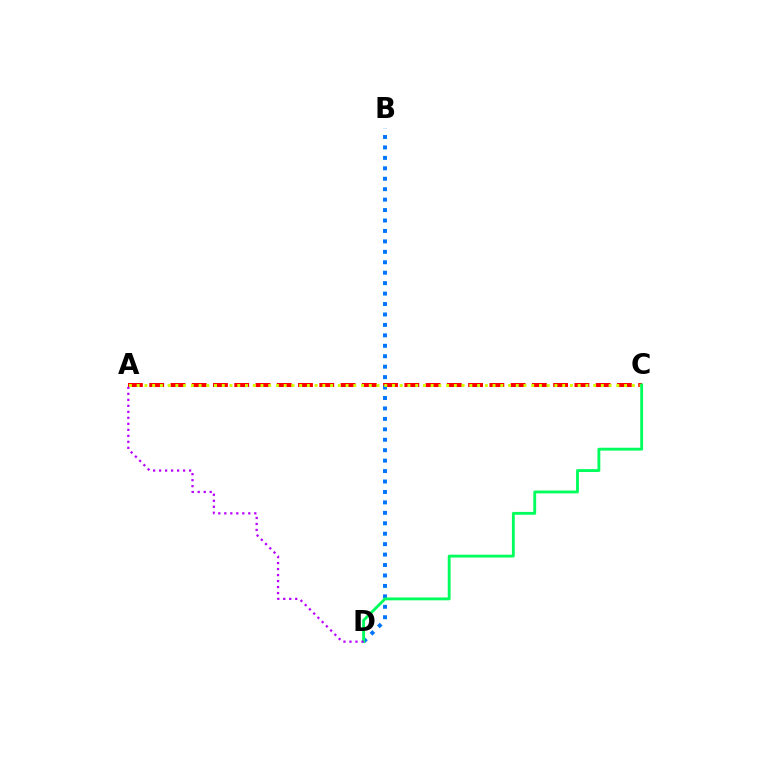{('A', 'C'): [{'color': '#ff0000', 'line_style': 'dashed', 'thickness': 2.89}, {'color': '#d1ff00', 'line_style': 'dotted', 'thickness': 2.1}], ('B', 'D'): [{'color': '#0074ff', 'line_style': 'dotted', 'thickness': 2.84}], ('C', 'D'): [{'color': '#00ff5c', 'line_style': 'solid', 'thickness': 2.05}], ('A', 'D'): [{'color': '#b900ff', 'line_style': 'dotted', 'thickness': 1.63}]}